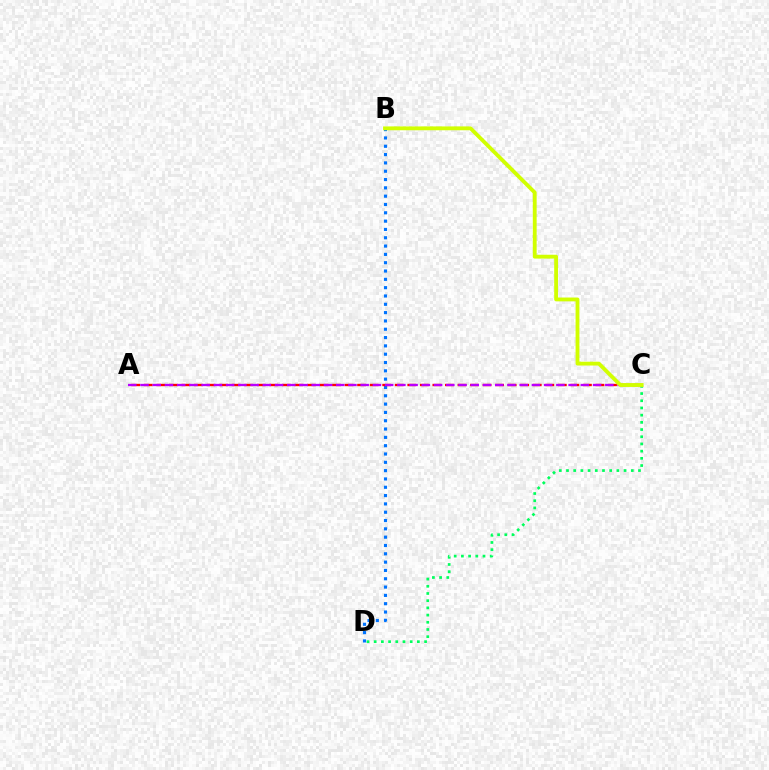{('C', 'D'): [{'color': '#00ff5c', 'line_style': 'dotted', 'thickness': 1.96}], ('B', 'D'): [{'color': '#0074ff', 'line_style': 'dotted', 'thickness': 2.26}], ('A', 'C'): [{'color': '#ff0000', 'line_style': 'dashed', 'thickness': 1.7}, {'color': '#b900ff', 'line_style': 'dashed', 'thickness': 1.66}], ('B', 'C'): [{'color': '#d1ff00', 'line_style': 'solid', 'thickness': 2.76}]}